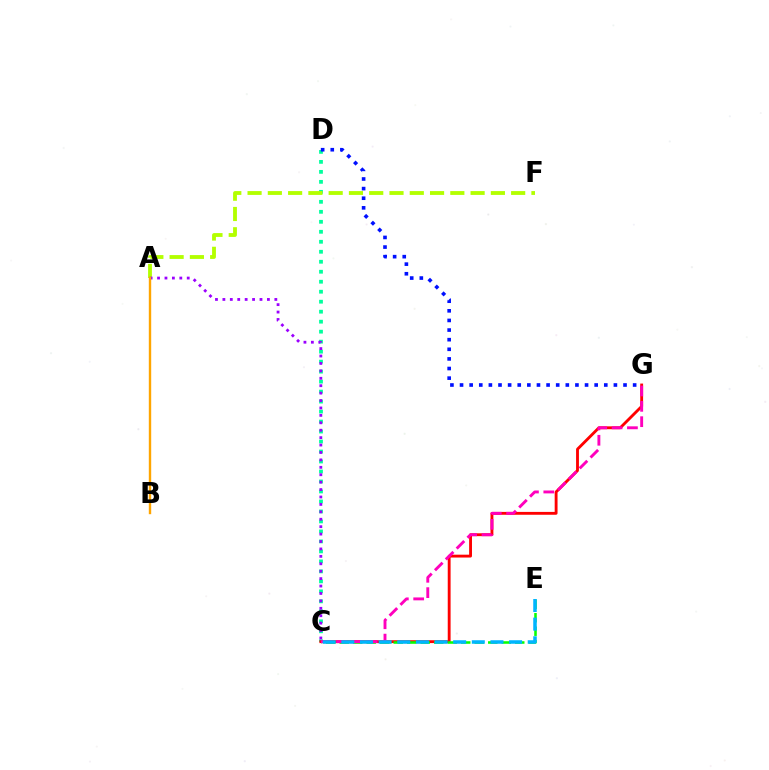{('C', 'D'): [{'color': '#00ff9d', 'line_style': 'dotted', 'thickness': 2.71}], ('A', 'F'): [{'color': '#b3ff00', 'line_style': 'dashed', 'thickness': 2.75}], ('C', 'G'): [{'color': '#ff0000', 'line_style': 'solid', 'thickness': 2.05}, {'color': '#ff00bd', 'line_style': 'dashed', 'thickness': 2.08}], ('A', 'C'): [{'color': '#9b00ff', 'line_style': 'dotted', 'thickness': 2.02}], ('C', 'E'): [{'color': '#08ff00', 'line_style': 'dashed', 'thickness': 1.83}, {'color': '#00b5ff', 'line_style': 'dashed', 'thickness': 2.53}], ('D', 'G'): [{'color': '#0010ff', 'line_style': 'dotted', 'thickness': 2.61}], ('A', 'B'): [{'color': '#ffa500', 'line_style': 'solid', 'thickness': 1.72}]}